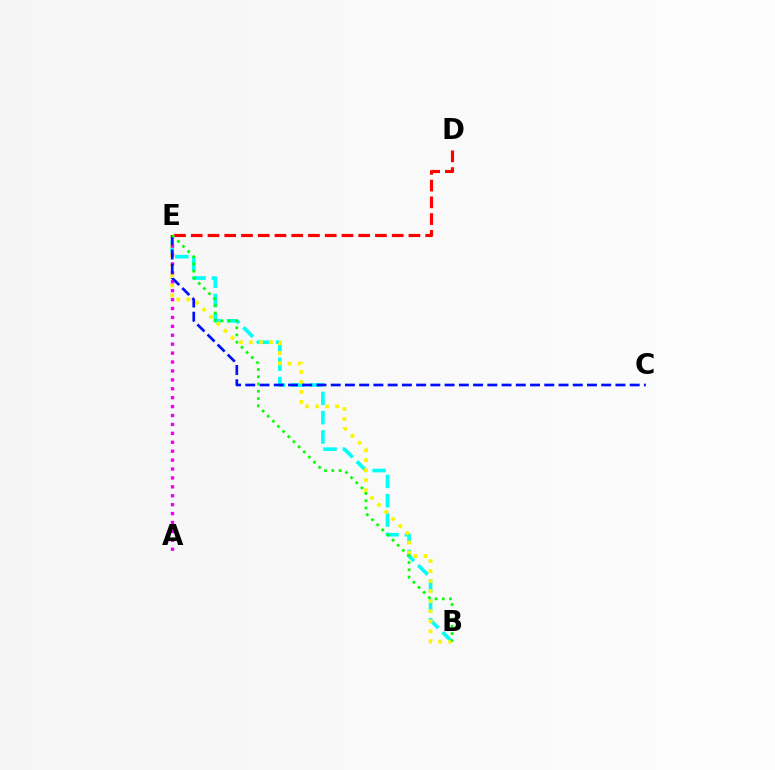{('B', 'E'): [{'color': '#00fff6', 'line_style': 'dashed', 'thickness': 2.62}, {'color': '#fcf500', 'line_style': 'dotted', 'thickness': 2.72}, {'color': '#08ff00', 'line_style': 'dotted', 'thickness': 1.97}], ('A', 'E'): [{'color': '#ee00ff', 'line_style': 'dotted', 'thickness': 2.42}], ('C', 'E'): [{'color': '#0010ff', 'line_style': 'dashed', 'thickness': 1.93}], ('D', 'E'): [{'color': '#ff0000', 'line_style': 'dashed', 'thickness': 2.27}]}